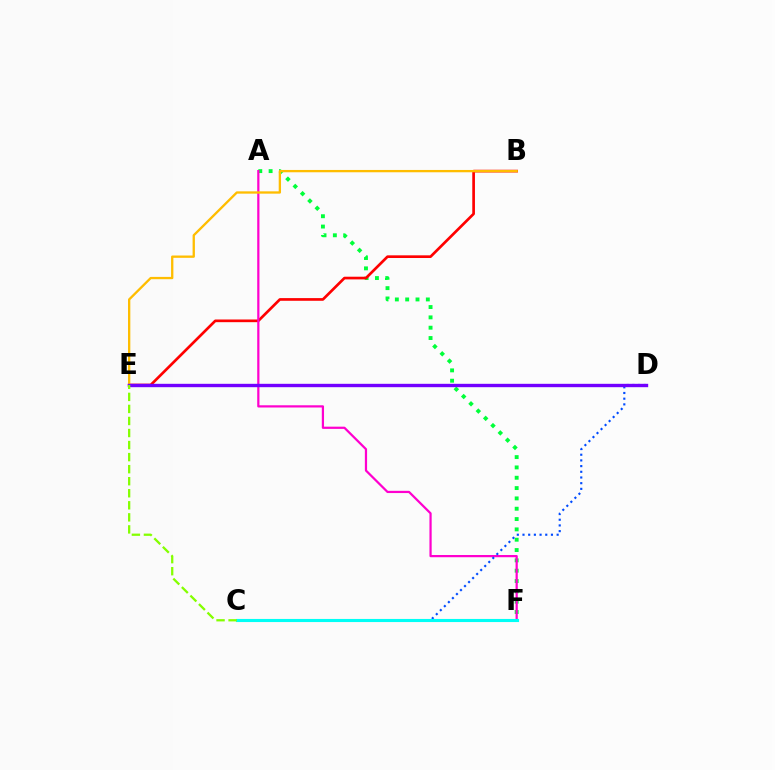{('A', 'F'): [{'color': '#00ff39', 'line_style': 'dotted', 'thickness': 2.81}, {'color': '#ff00cf', 'line_style': 'solid', 'thickness': 1.6}], ('B', 'E'): [{'color': '#ff0000', 'line_style': 'solid', 'thickness': 1.93}, {'color': '#ffbd00', 'line_style': 'solid', 'thickness': 1.67}], ('C', 'D'): [{'color': '#004bff', 'line_style': 'dotted', 'thickness': 1.55}], ('C', 'F'): [{'color': '#00fff6', 'line_style': 'solid', 'thickness': 2.24}], ('D', 'E'): [{'color': '#7200ff', 'line_style': 'solid', 'thickness': 2.43}], ('C', 'E'): [{'color': '#84ff00', 'line_style': 'dashed', 'thickness': 1.64}]}